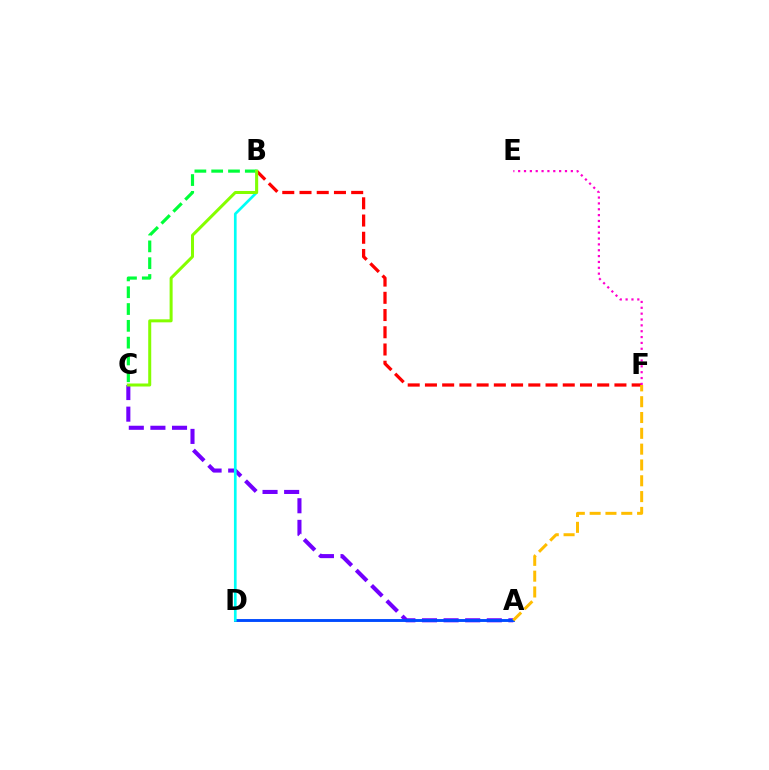{('B', 'C'): [{'color': '#00ff39', 'line_style': 'dashed', 'thickness': 2.28}, {'color': '#84ff00', 'line_style': 'solid', 'thickness': 2.17}], ('B', 'F'): [{'color': '#ff0000', 'line_style': 'dashed', 'thickness': 2.34}], ('A', 'C'): [{'color': '#7200ff', 'line_style': 'dashed', 'thickness': 2.94}], ('A', 'D'): [{'color': '#004bff', 'line_style': 'solid', 'thickness': 2.08}], ('B', 'D'): [{'color': '#00fff6', 'line_style': 'solid', 'thickness': 1.93}], ('E', 'F'): [{'color': '#ff00cf', 'line_style': 'dotted', 'thickness': 1.59}], ('A', 'F'): [{'color': '#ffbd00', 'line_style': 'dashed', 'thickness': 2.15}]}